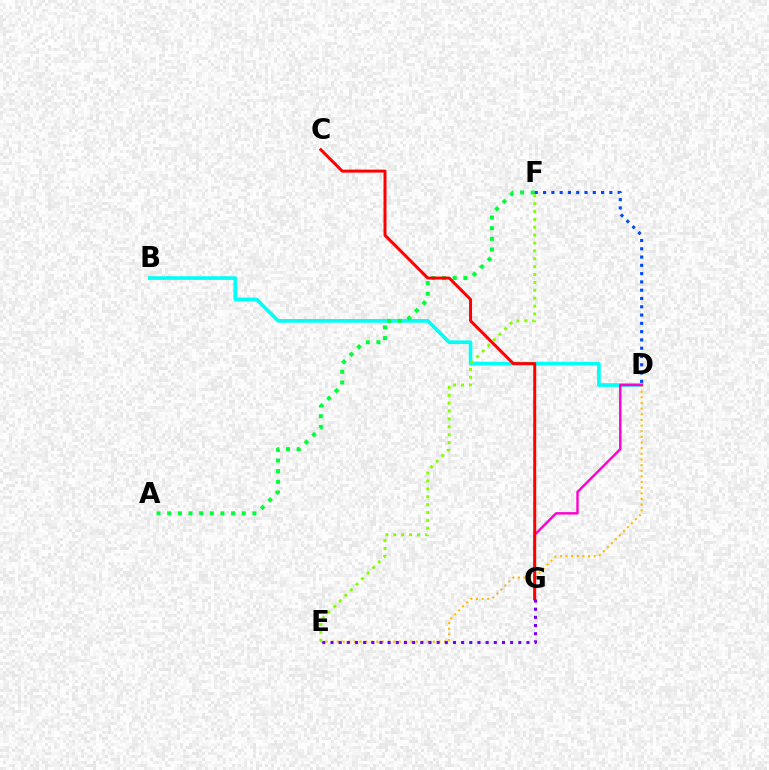{('B', 'D'): [{'color': '#00fff6', 'line_style': 'solid', 'thickness': 2.64}], ('A', 'F'): [{'color': '#00ff39', 'line_style': 'dotted', 'thickness': 2.89}], ('D', 'F'): [{'color': '#004bff', 'line_style': 'dotted', 'thickness': 2.25}], ('D', 'E'): [{'color': '#ffbd00', 'line_style': 'dotted', 'thickness': 1.53}], ('D', 'G'): [{'color': '#ff00cf', 'line_style': 'solid', 'thickness': 1.74}], ('E', 'F'): [{'color': '#84ff00', 'line_style': 'dotted', 'thickness': 2.14}], ('C', 'G'): [{'color': '#ff0000', 'line_style': 'solid', 'thickness': 2.14}], ('E', 'G'): [{'color': '#7200ff', 'line_style': 'dotted', 'thickness': 2.22}]}